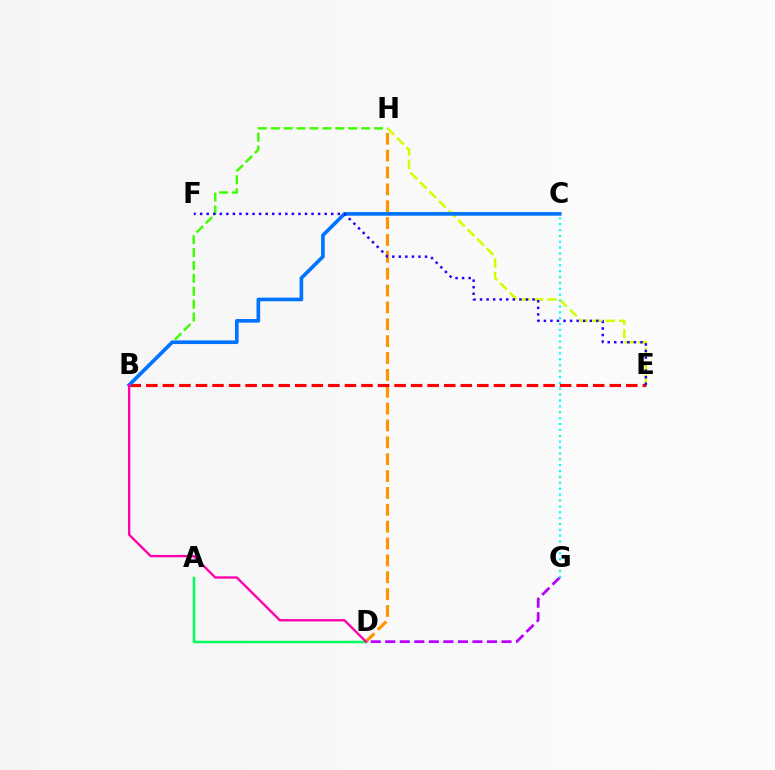{('E', 'H'): [{'color': '#d1ff00', 'line_style': 'dashed', 'thickness': 1.83}], ('D', 'G'): [{'color': '#b900ff', 'line_style': 'dashed', 'thickness': 1.97}], ('D', 'H'): [{'color': '#ff9400', 'line_style': 'dashed', 'thickness': 2.29}], ('B', 'H'): [{'color': '#3dff00', 'line_style': 'dashed', 'thickness': 1.75}], ('B', 'E'): [{'color': '#ff0000', 'line_style': 'dashed', 'thickness': 2.25}], ('B', 'C'): [{'color': '#0074ff', 'line_style': 'solid', 'thickness': 2.63}], ('E', 'F'): [{'color': '#2500ff', 'line_style': 'dotted', 'thickness': 1.78}], ('A', 'D'): [{'color': '#00ff5c', 'line_style': 'solid', 'thickness': 1.78}], ('C', 'G'): [{'color': '#00fff6', 'line_style': 'dotted', 'thickness': 1.6}], ('B', 'D'): [{'color': '#ff00ac', 'line_style': 'solid', 'thickness': 1.69}]}